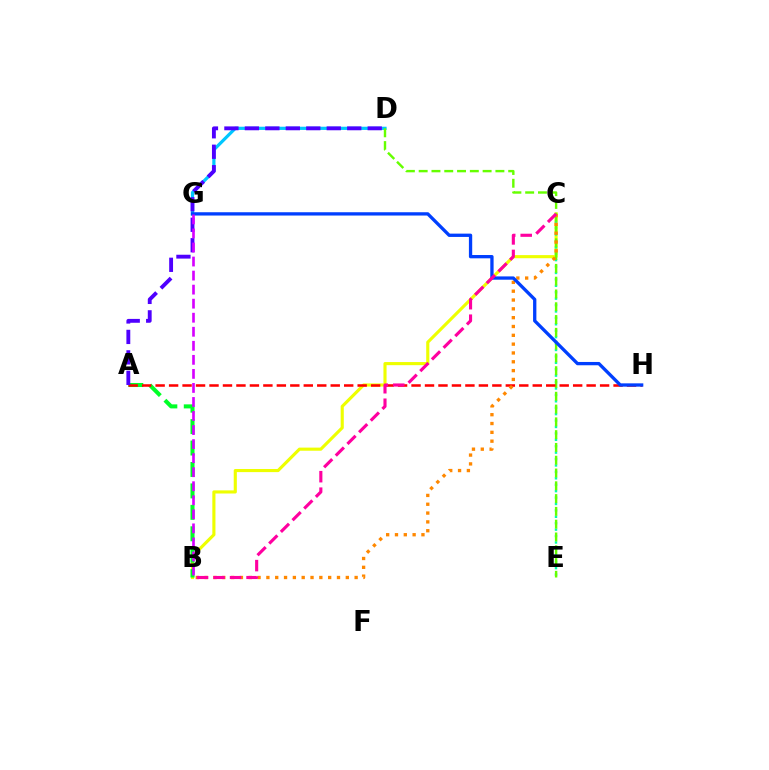{('B', 'C'): [{'color': '#eeff00', 'line_style': 'solid', 'thickness': 2.25}, {'color': '#ff8800', 'line_style': 'dotted', 'thickness': 2.4}, {'color': '#ff00a0', 'line_style': 'dashed', 'thickness': 2.24}], ('C', 'E'): [{'color': '#00ffaf', 'line_style': 'dotted', 'thickness': 1.74}], ('A', 'B'): [{'color': '#00ff27', 'line_style': 'dashed', 'thickness': 2.91}], ('D', 'G'): [{'color': '#00c7ff', 'line_style': 'solid', 'thickness': 2.31}], ('D', 'E'): [{'color': '#66ff00', 'line_style': 'dashed', 'thickness': 1.74}], ('A', 'H'): [{'color': '#ff0000', 'line_style': 'dashed', 'thickness': 1.83}], ('A', 'D'): [{'color': '#4f00ff', 'line_style': 'dashed', 'thickness': 2.78}], ('G', 'H'): [{'color': '#003fff', 'line_style': 'solid', 'thickness': 2.38}], ('B', 'G'): [{'color': '#d600ff', 'line_style': 'dashed', 'thickness': 1.91}]}